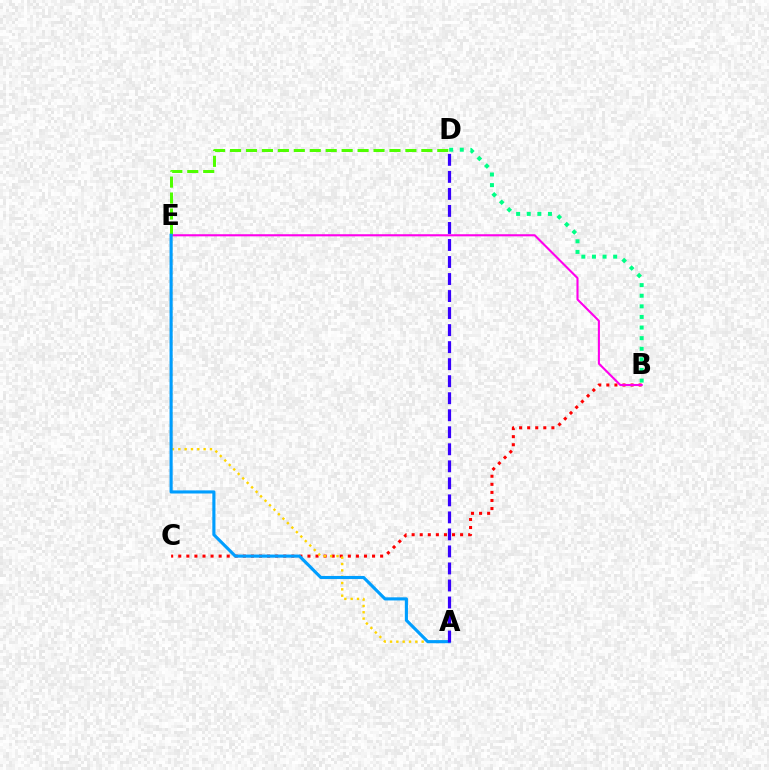{('B', 'C'): [{'color': '#ff0000', 'line_style': 'dotted', 'thickness': 2.19}], ('B', 'D'): [{'color': '#00ff86', 'line_style': 'dotted', 'thickness': 2.88}], ('B', 'E'): [{'color': '#ff00ed', 'line_style': 'solid', 'thickness': 1.51}], ('A', 'E'): [{'color': '#ffd500', 'line_style': 'dotted', 'thickness': 1.72}, {'color': '#009eff', 'line_style': 'solid', 'thickness': 2.25}], ('D', 'E'): [{'color': '#4fff00', 'line_style': 'dashed', 'thickness': 2.17}], ('A', 'D'): [{'color': '#3700ff', 'line_style': 'dashed', 'thickness': 2.31}]}